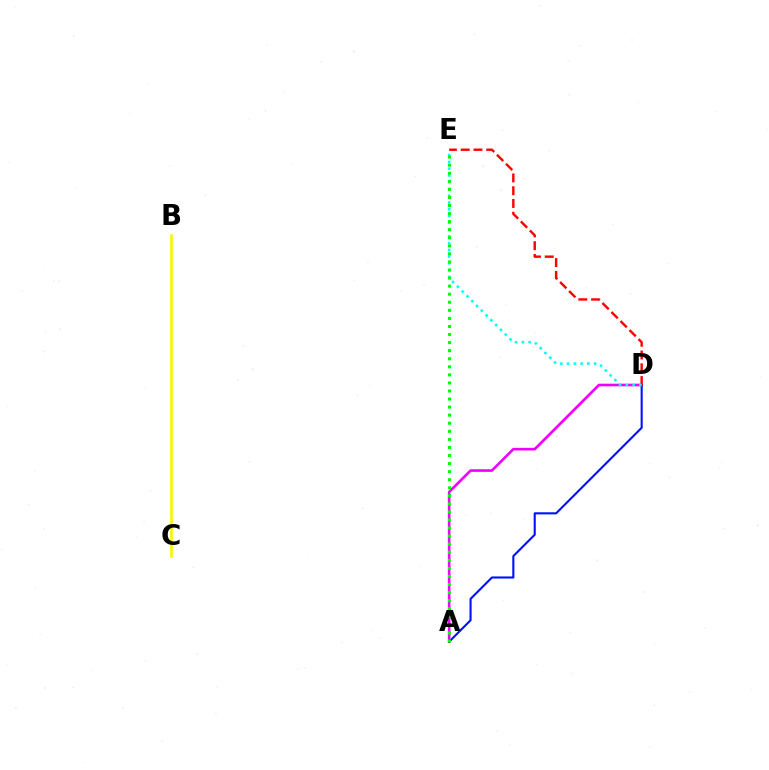{('B', 'C'): [{'color': '#fcf500', 'line_style': 'solid', 'thickness': 1.9}], ('A', 'D'): [{'color': '#ee00ff', 'line_style': 'solid', 'thickness': 1.89}, {'color': '#0010ff', 'line_style': 'solid', 'thickness': 1.5}], ('D', 'E'): [{'color': '#ff0000', 'line_style': 'dashed', 'thickness': 1.73}, {'color': '#00fff6', 'line_style': 'dotted', 'thickness': 1.84}], ('A', 'E'): [{'color': '#08ff00', 'line_style': 'dotted', 'thickness': 2.19}]}